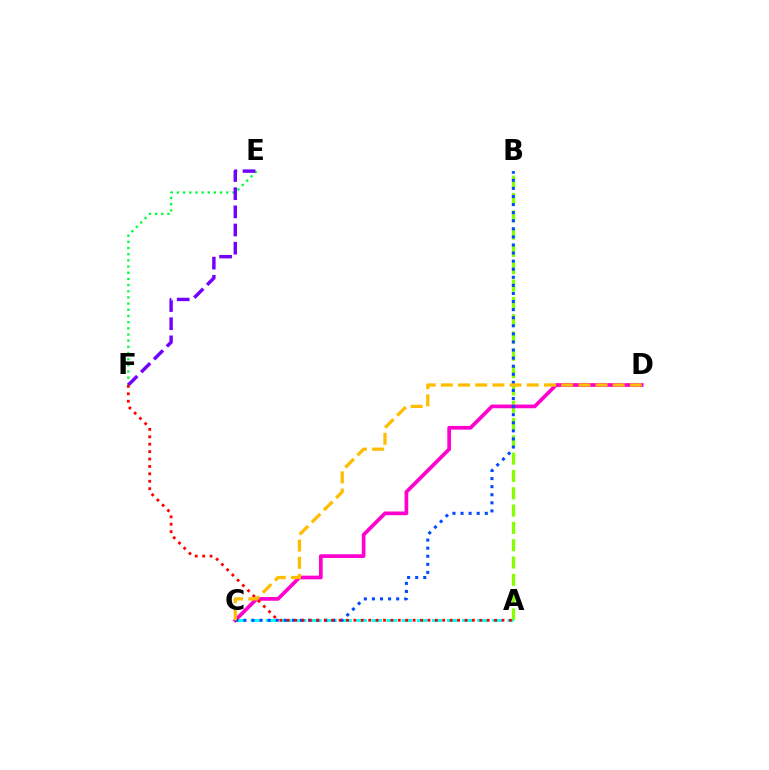{('E', 'F'): [{'color': '#00ff39', 'line_style': 'dotted', 'thickness': 1.68}, {'color': '#7200ff', 'line_style': 'dashed', 'thickness': 2.47}], ('A', 'B'): [{'color': '#84ff00', 'line_style': 'dashed', 'thickness': 2.35}], ('A', 'C'): [{'color': '#00fff6', 'line_style': 'dashed', 'thickness': 2.05}], ('C', 'D'): [{'color': '#ff00cf', 'line_style': 'solid', 'thickness': 2.67}, {'color': '#ffbd00', 'line_style': 'dashed', 'thickness': 2.34}], ('B', 'C'): [{'color': '#004bff', 'line_style': 'dotted', 'thickness': 2.2}], ('A', 'F'): [{'color': '#ff0000', 'line_style': 'dotted', 'thickness': 2.01}]}